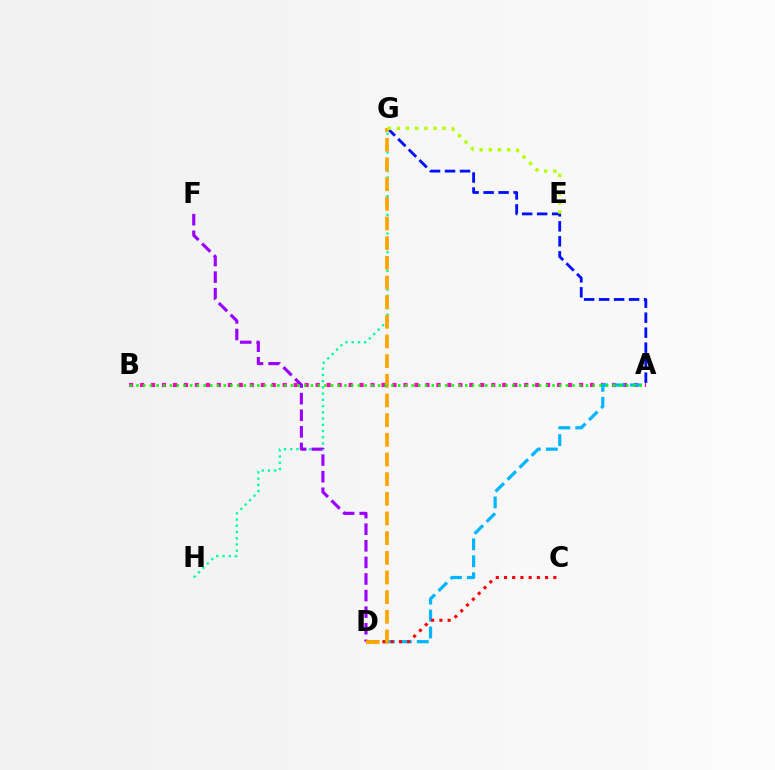{('A', 'B'): [{'color': '#ff00bd', 'line_style': 'dotted', 'thickness': 2.98}, {'color': '#08ff00', 'line_style': 'dotted', 'thickness': 1.82}], ('A', 'D'): [{'color': '#00b5ff', 'line_style': 'dashed', 'thickness': 2.3}], ('G', 'H'): [{'color': '#00ff9d', 'line_style': 'dotted', 'thickness': 1.69}], ('A', 'G'): [{'color': '#0010ff', 'line_style': 'dashed', 'thickness': 2.04}], ('D', 'F'): [{'color': '#9b00ff', 'line_style': 'dashed', 'thickness': 2.25}], ('C', 'D'): [{'color': '#ff0000', 'line_style': 'dotted', 'thickness': 2.23}], ('D', 'G'): [{'color': '#ffa500', 'line_style': 'dashed', 'thickness': 2.67}], ('E', 'G'): [{'color': '#b3ff00', 'line_style': 'dotted', 'thickness': 2.49}]}